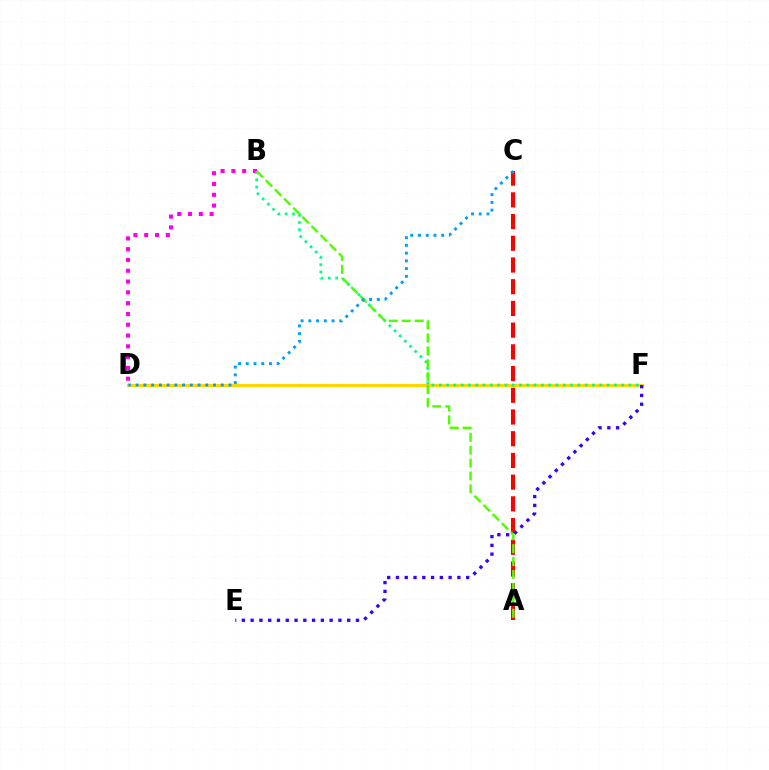{('B', 'D'): [{'color': '#ff00ed', 'line_style': 'dotted', 'thickness': 2.93}], ('D', 'F'): [{'color': '#ffd500', 'line_style': 'solid', 'thickness': 2.26}], ('A', 'C'): [{'color': '#ff0000', 'line_style': 'dashed', 'thickness': 2.95}], ('B', 'F'): [{'color': '#00ff86', 'line_style': 'dotted', 'thickness': 1.98}], ('A', 'B'): [{'color': '#4fff00', 'line_style': 'dashed', 'thickness': 1.75}], ('E', 'F'): [{'color': '#3700ff', 'line_style': 'dotted', 'thickness': 2.38}], ('C', 'D'): [{'color': '#009eff', 'line_style': 'dotted', 'thickness': 2.1}]}